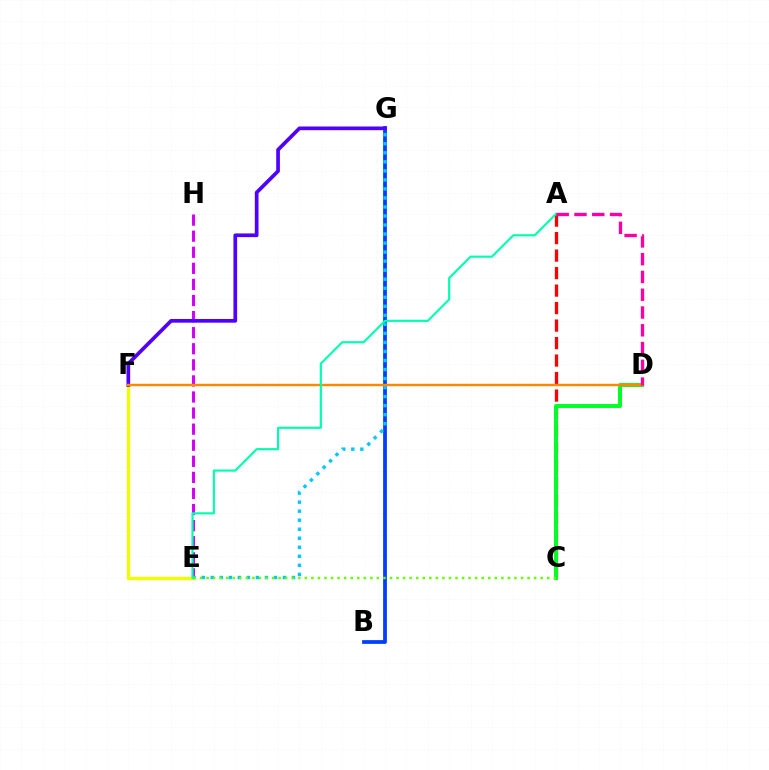{('A', 'C'): [{'color': '#ff0000', 'line_style': 'dashed', 'thickness': 2.38}], ('C', 'D'): [{'color': '#00ff27', 'line_style': 'solid', 'thickness': 2.85}], ('B', 'G'): [{'color': '#003fff', 'line_style': 'solid', 'thickness': 2.71}], ('E', 'H'): [{'color': '#d600ff', 'line_style': 'dashed', 'thickness': 2.18}], ('E', 'F'): [{'color': '#eeff00', 'line_style': 'solid', 'thickness': 2.41}], ('F', 'G'): [{'color': '#4f00ff', 'line_style': 'solid', 'thickness': 2.66}], ('E', 'G'): [{'color': '#00c7ff', 'line_style': 'dotted', 'thickness': 2.45}], ('C', 'E'): [{'color': '#66ff00', 'line_style': 'dotted', 'thickness': 1.78}], ('D', 'F'): [{'color': '#ff8800', 'line_style': 'solid', 'thickness': 1.74}], ('A', 'E'): [{'color': '#00ffaf', 'line_style': 'solid', 'thickness': 1.54}], ('A', 'D'): [{'color': '#ff00a0', 'line_style': 'dashed', 'thickness': 2.42}]}